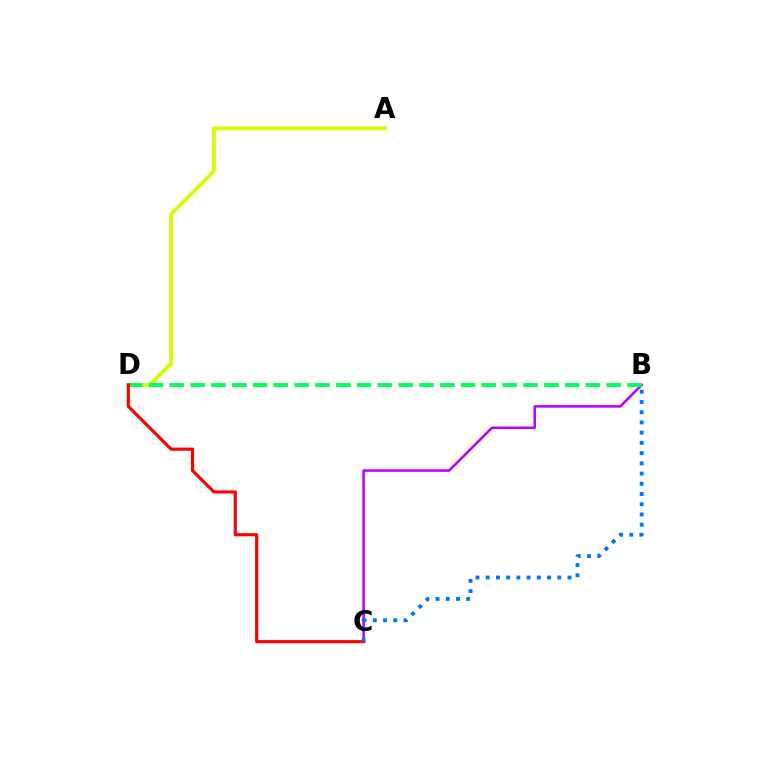{('A', 'D'): [{'color': '#d1ff00', 'line_style': 'solid', 'thickness': 2.73}], ('B', 'C'): [{'color': '#b900ff', 'line_style': 'solid', 'thickness': 1.82}, {'color': '#0074ff', 'line_style': 'dotted', 'thickness': 2.78}], ('B', 'D'): [{'color': '#00ff5c', 'line_style': 'dashed', 'thickness': 2.83}], ('C', 'D'): [{'color': '#ff0000', 'line_style': 'solid', 'thickness': 2.27}]}